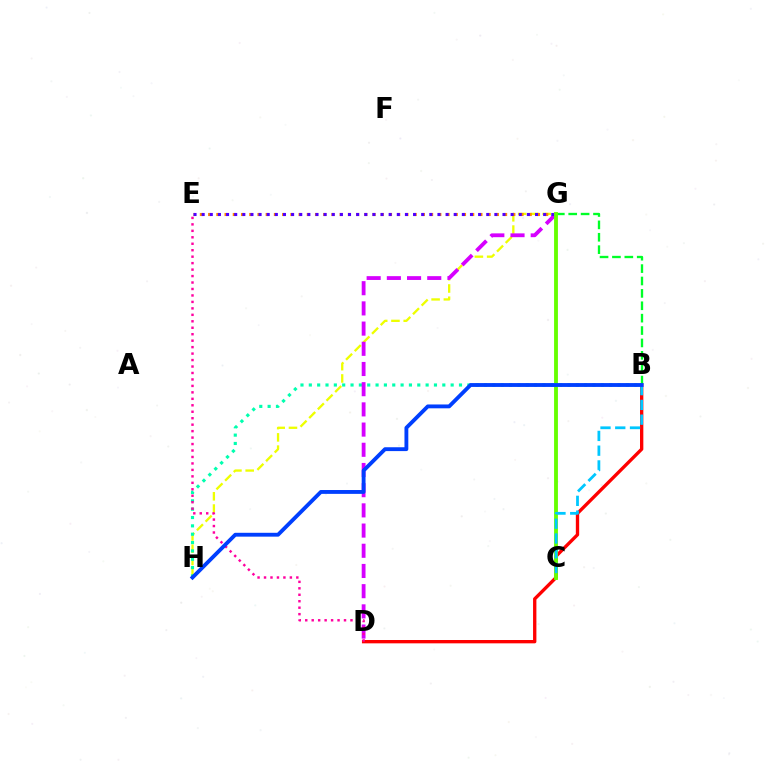{('B', 'D'): [{'color': '#ff0000', 'line_style': 'solid', 'thickness': 2.4}], ('G', 'H'): [{'color': '#eeff00', 'line_style': 'dashed', 'thickness': 1.66}], ('B', 'H'): [{'color': '#00ffaf', 'line_style': 'dotted', 'thickness': 2.27}, {'color': '#003fff', 'line_style': 'solid', 'thickness': 2.77}], ('B', 'G'): [{'color': '#00ff27', 'line_style': 'dashed', 'thickness': 1.68}], ('E', 'G'): [{'color': '#ff8800', 'line_style': 'dotted', 'thickness': 2.23}, {'color': '#4f00ff', 'line_style': 'dotted', 'thickness': 2.21}], ('D', 'G'): [{'color': '#d600ff', 'line_style': 'dashed', 'thickness': 2.74}], ('C', 'G'): [{'color': '#66ff00', 'line_style': 'solid', 'thickness': 2.77}], ('D', 'E'): [{'color': '#ff00a0', 'line_style': 'dotted', 'thickness': 1.76}], ('B', 'C'): [{'color': '#00c7ff', 'line_style': 'dashed', 'thickness': 2.0}]}